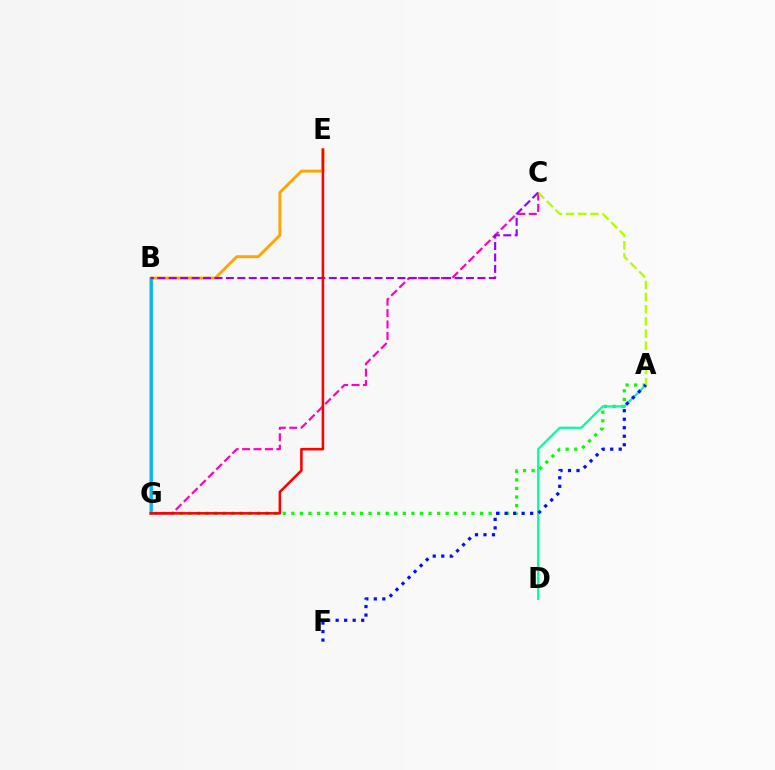{('E', 'G'): [{'color': '#ffa500', 'line_style': 'solid', 'thickness': 2.09}, {'color': '#ff0000', 'line_style': 'solid', 'thickness': 1.84}], ('A', 'G'): [{'color': '#08ff00', 'line_style': 'dotted', 'thickness': 2.33}], ('A', 'D'): [{'color': '#00ff9d', 'line_style': 'solid', 'thickness': 1.6}], ('C', 'G'): [{'color': '#ff00bd', 'line_style': 'dashed', 'thickness': 1.55}], ('B', 'G'): [{'color': '#00b5ff', 'line_style': 'solid', 'thickness': 2.01}], ('A', 'C'): [{'color': '#b3ff00', 'line_style': 'dashed', 'thickness': 1.65}], ('B', 'C'): [{'color': '#9b00ff', 'line_style': 'dashed', 'thickness': 1.55}], ('A', 'F'): [{'color': '#0010ff', 'line_style': 'dotted', 'thickness': 2.31}]}